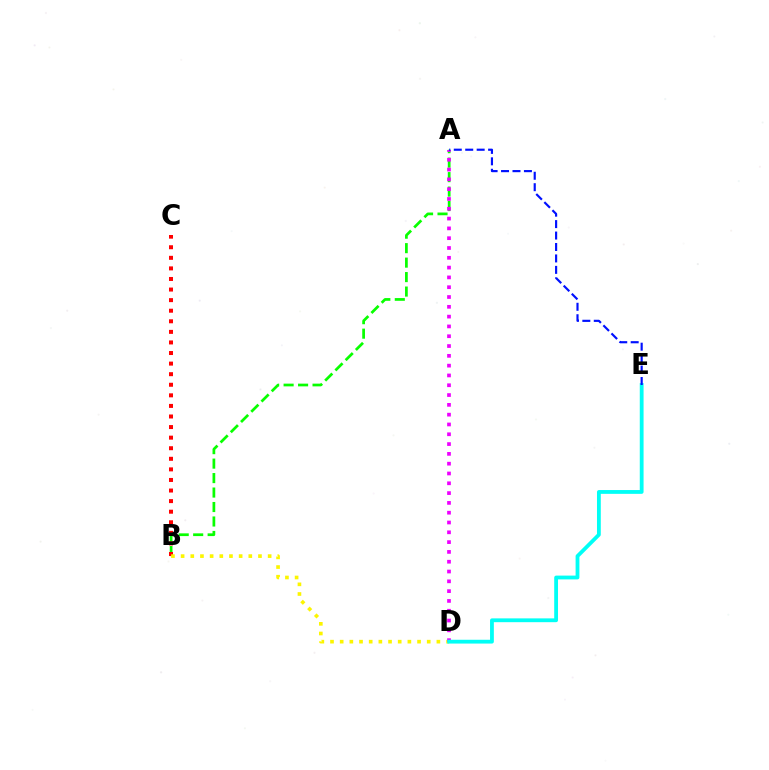{('A', 'B'): [{'color': '#08ff00', 'line_style': 'dashed', 'thickness': 1.97}], ('B', 'C'): [{'color': '#ff0000', 'line_style': 'dotted', 'thickness': 2.87}], ('B', 'D'): [{'color': '#fcf500', 'line_style': 'dotted', 'thickness': 2.63}], ('A', 'D'): [{'color': '#ee00ff', 'line_style': 'dotted', 'thickness': 2.66}], ('D', 'E'): [{'color': '#00fff6', 'line_style': 'solid', 'thickness': 2.74}], ('A', 'E'): [{'color': '#0010ff', 'line_style': 'dashed', 'thickness': 1.55}]}